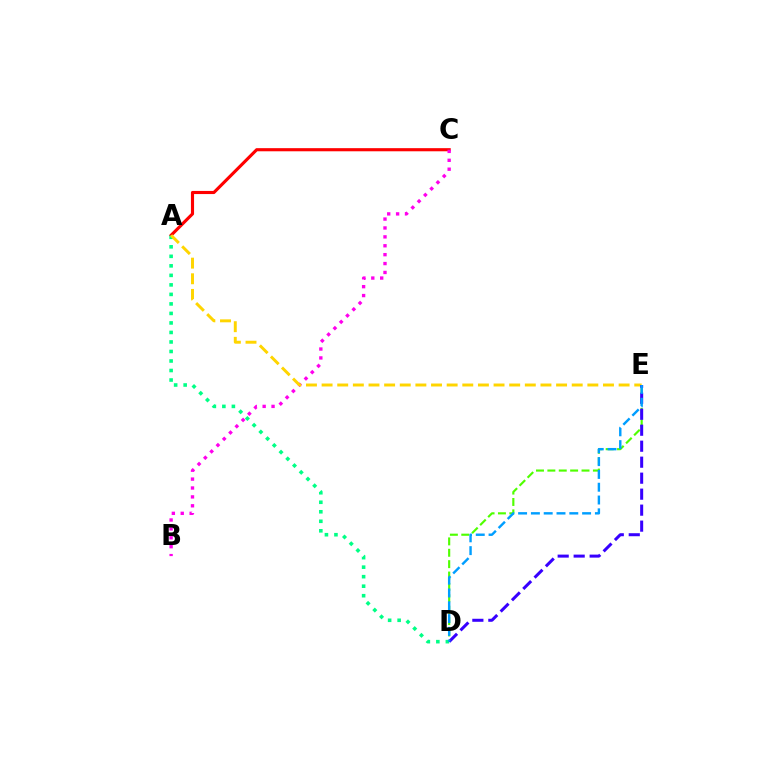{('A', 'C'): [{'color': '#ff0000', 'line_style': 'solid', 'thickness': 2.25}], ('A', 'D'): [{'color': '#00ff86', 'line_style': 'dotted', 'thickness': 2.59}], ('B', 'C'): [{'color': '#ff00ed', 'line_style': 'dotted', 'thickness': 2.42}], ('D', 'E'): [{'color': '#4fff00', 'line_style': 'dashed', 'thickness': 1.55}, {'color': '#3700ff', 'line_style': 'dashed', 'thickness': 2.17}, {'color': '#009eff', 'line_style': 'dashed', 'thickness': 1.74}], ('A', 'E'): [{'color': '#ffd500', 'line_style': 'dashed', 'thickness': 2.12}]}